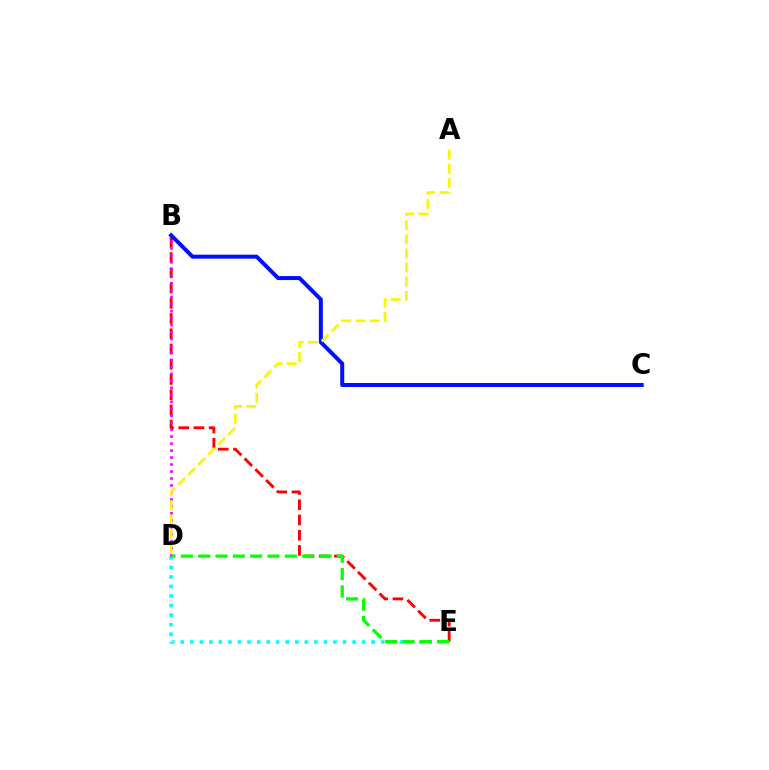{('D', 'E'): [{'color': '#00fff6', 'line_style': 'dotted', 'thickness': 2.59}, {'color': '#08ff00', 'line_style': 'dashed', 'thickness': 2.35}], ('B', 'E'): [{'color': '#ff0000', 'line_style': 'dashed', 'thickness': 2.07}], ('B', 'D'): [{'color': '#ee00ff', 'line_style': 'dotted', 'thickness': 1.89}], ('B', 'C'): [{'color': '#0010ff', 'line_style': 'solid', 'thickness': 2.87}], ('A', 'D'): [{'color': '#fcf500', 'line_style': 'dashed', 'thickness': 1.92}]}